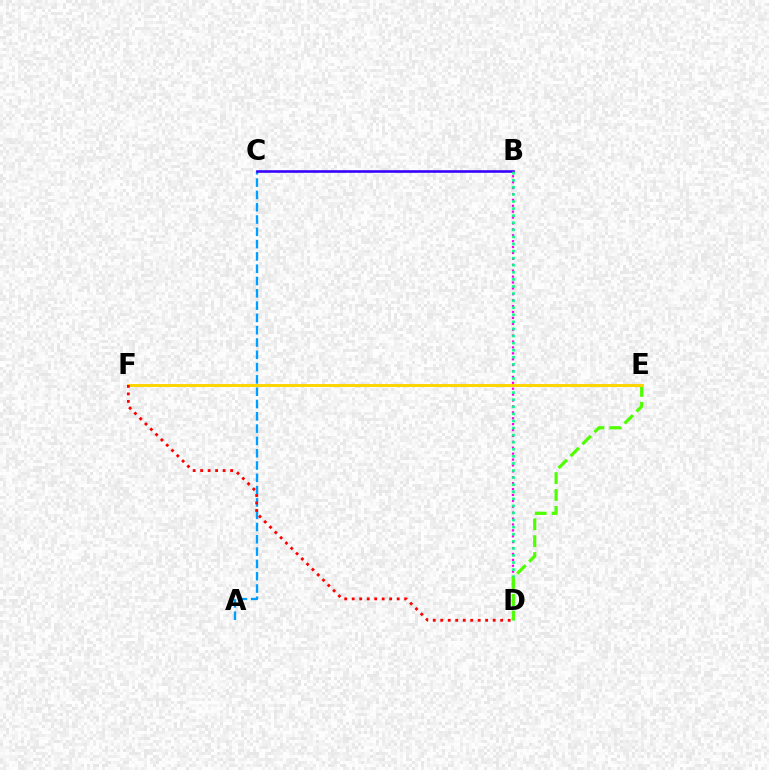{('A', 'C'): [{'color': '#009eff', 'line_style': 'dashed', 'thickness': 1.67}], ('B', 'C'): [{'color': '#3700ff', 'line_style': 'solid', 'thickness': 1.87}], ('B', 'D'): [{'color': '#ff00ed', 'line_style': 'dotted', 'thickness': 1.6}, {'color': '#00ff86', 'line_style': 'dotted', 'thickness': 1.92}], ('D', 'E'): [{'color': '#4fff00', 'line_style': 'dashed', 'thickness': 2.29}], ('E', 'F'): [{'color': '#ffd500', 'line_style': 'solid', 'thickness': 2.12}], ('D', 'F'): [{'color': '#ff0000', 'line_style': 'dotted', 'thickness': 2.04}]}